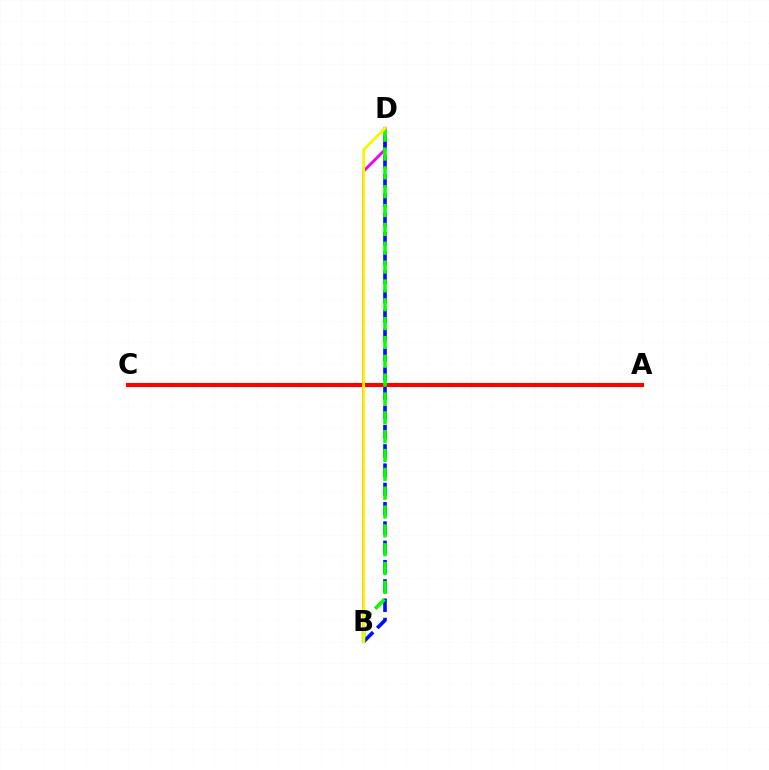{('A', 'C'): [{'color': '#00fff6', 'line_style': 'solid', 'thickness': 2.87}, {'color': '#ff0000', 'line_style': 'solid', 'thickness': 2.96}], ('B', 'D'): [{'color': '#ee00ff', 'line_style': 'solid', 'thickness': 2.08}, {'color': '#0010ff', 'line_style': 'dashed', 'thickness': 2.62}, {'color': '#08ff00', 'line_style': 'dashed', 'thickness': 2.56}, {'color': '#fcf500', 'line_style': 'solid', 'thickness': 2.02}]}